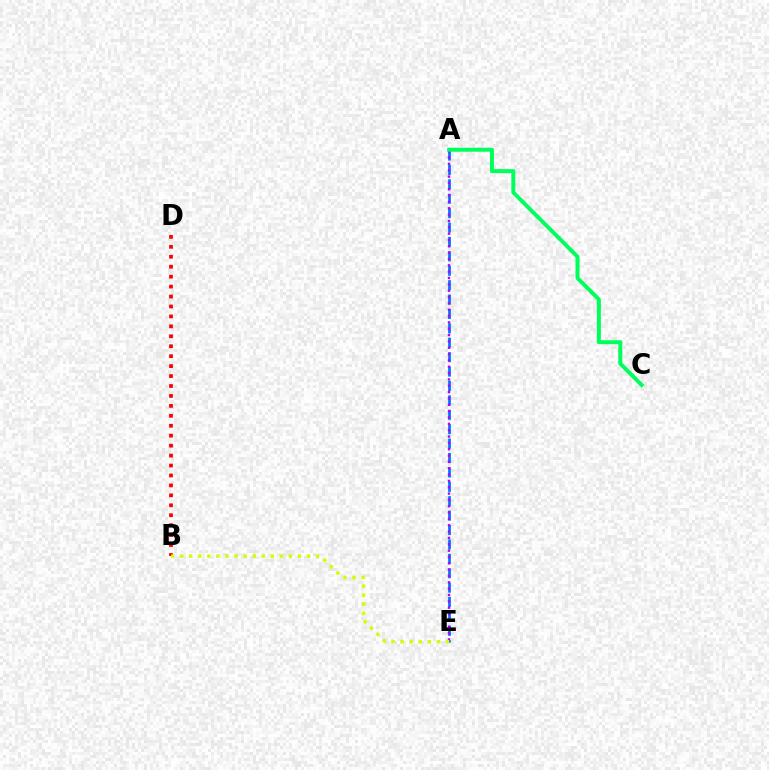{('A', 'E'): [{'color': '#0074ff', 'line_style': 'dashed', 'thickness': 1.96}, {'color': '#b900ff', 'line_style': 'dotted', 'thickness': 1.72}], ('B', 'D'): [{'color': '#ff0000', 'line_style': 'dotted', 'thickness': 2.7}], ('B', 'E'): [{'color': '#d1ff00', 'line_style': 'dotted', 'thickness': 2.46}], ('A', 'C'): [{'color': '#00ff5c', 'line_style': 'solid', 'thickness': 2.85}]}